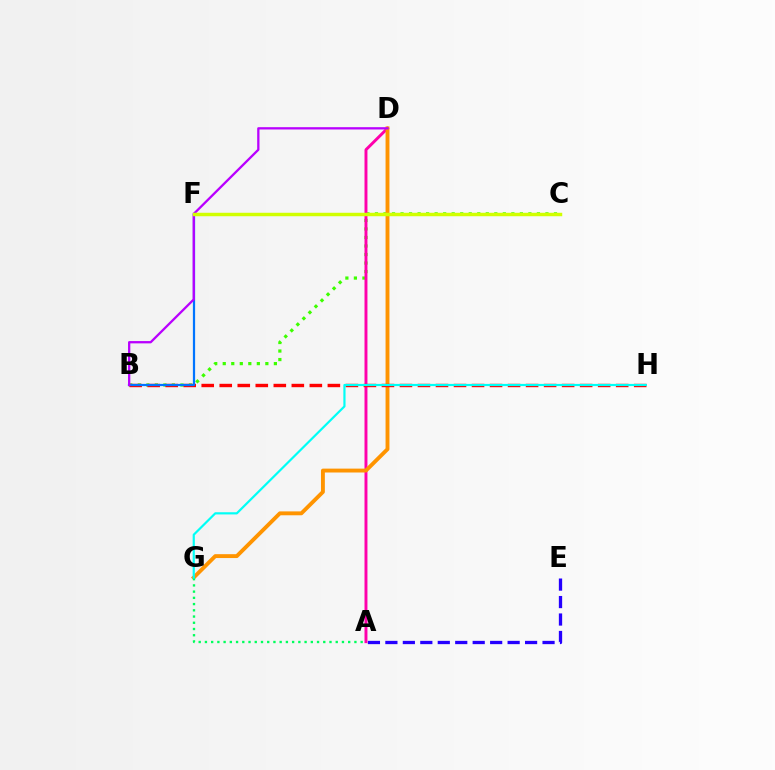{('B', 'C'): [{'color': '#3dff00', 'line_style': 'dotted', 'thickness': 2.32}], ('A', 'D'): [{'color': '#ff00ac', 'line_style': 'solid', 'thickness': 2.12}], ('D', 'G'): [{'color': '#ff9400', 'line_style': 'solid', 'thickness': 2.79}], ('B', 'H'): [{'color': '#ff0000', 'line_style': 'dashed', 'thickness': 2.45}], ('A', 'G'): [{'color': '#00ff5c', 'line_style': 'dotted', 'thickness': 1.69}], ('G', 'H'): [{'color': '#00fff6', 'line_style': 'solid', 'thickness': 1.58}], ('A', 'E'): [{'color': '#2500ff', 'line_style': 'dashed', 'thickness': 2.37}], ('B', 'F'): [{'color': '#0074ff', 'line_style': 'solid', 'thickness': 1.61}], ('B', 'D'): [{'color': '#b900ff', 'line_style': 'solid', 'thickness': 1.65}], ('C', 'F'): [{'color': '#d1ff00', 'line_style': 'solid', 'thickness': 2.49}]}